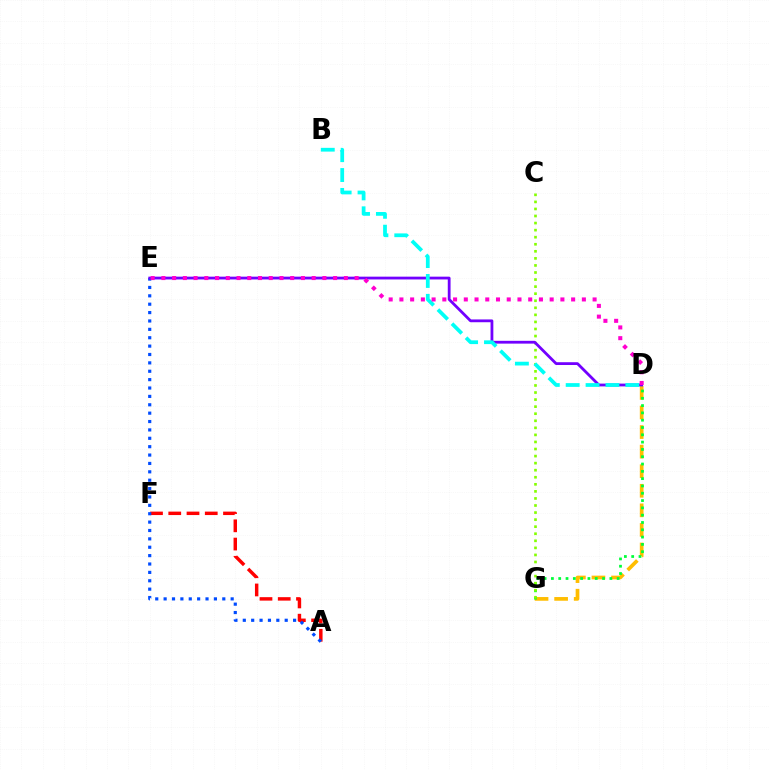{('A', 'F'): [{'color': '#ff0000', 'line_style': 'dashed', 'thickness': 2.48}], ('D', 'G'): [{'color': '#ffbd00', 'line_style': 'dashed', 'thickness': 2.66}, {'color': '#00ff39', 'line_style': 'dotted', 'thickness': 1.98}], ('A', 'E'): [{'color': '#004bff', 'line_style': 'dotted', 'thickness': 2.28}], ('C', 'G'): [{'color': '#84ff00', 'line_style': 'dotted', 'thickness': 1.92}], ('D', 'E'): [{'color': '#7200ff', 'line_style': 'solid', 'thickness': 2.01}, {'color': '#ff00cf', 'line_style': 'dotted', 'thickness': 2.92}], ('B', 'D'): [{'color': '#00fff6', 'line_style': 'dashed', 'thickness': 2.7}]}